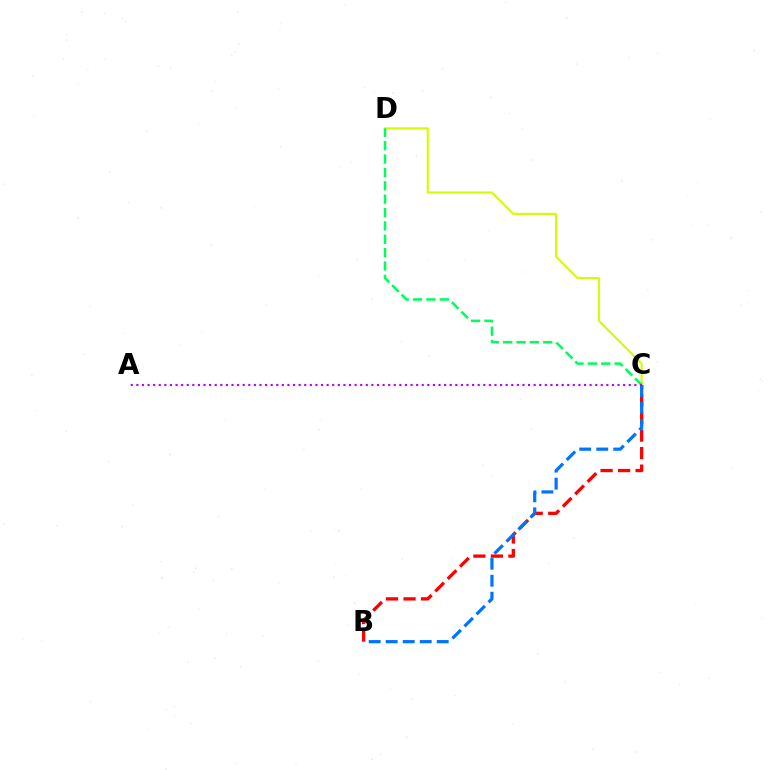{('B', 'C'): [{'color': '#ff0000', 'line_style': 'dashed', 'thickness': 2.38}, {'color': '#0074ff', 'line_style': 'dashed', 'thickness': 2.31}], ('C', 'D'): [{'color': '#d1ff00', 'line_style': 'solid', 'thickness': 1.53}, {'color': '#00ff5c', 'line_style': 'dashed', 'thickness': 1.82}], ('A', 'C'): [{'color': '#b900ff', 'line_style': 'dotted', 'thickness': 1.52}]}